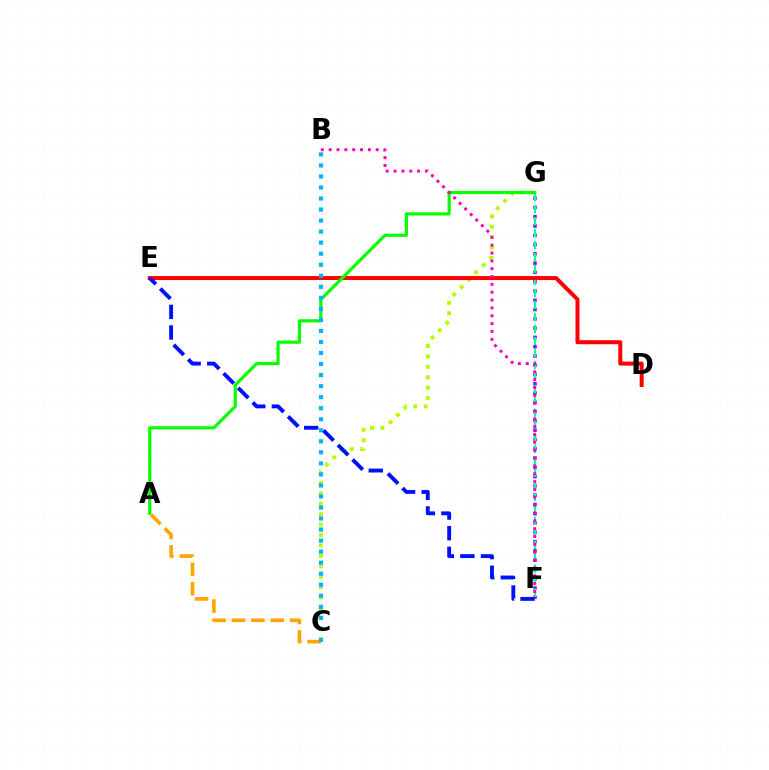{('F', 'G'): [{'color': '#9b00ff', 'line_style': 'dotted', 'thickness': 2.52}, {'color': '#00ff9d', 'line_style': 'dashed', 'thickness': 1.63}], ('C', 'G'): [{'color': '#b3ff00', 'line_style': 'dotted', 'thickness': 2.83}], ('D', 'E'): [{'color': '#ff0000', 'line_style': 'solid', 'thickness': 2.88}], ('A', 'G'): [{'color': '#08ff00', 'line_style': 'solid', 'thickness': 2.29}], ('A', 'C'): [{'color': '#ffa500', 'line_style': 'dashed', 'thickness': 2.63}], ('B', 'F'): [{'color': '#ff00bd', 'line_style': 'dotted', 'thickness': 2.13}], ('B', 'C'): [{'color': '#00b5ff', 'line_style': 'dotted', 'thickness': 3.0}], ('E', 'F'): [{'color': '#0010ff', 'line_style': 'dashed', 'thickness': 2.8}]}